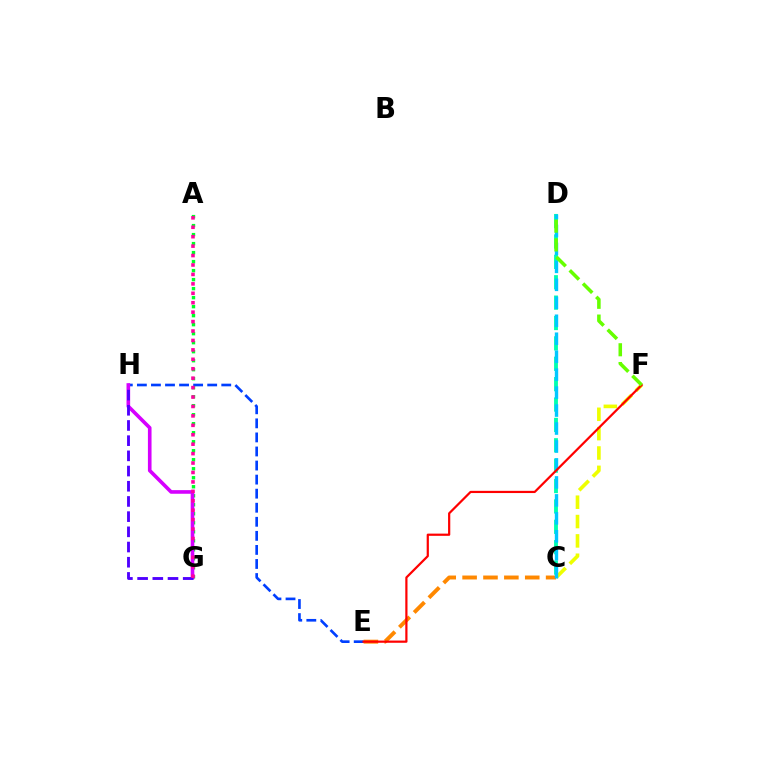{('C', 'D'): [{'color': '#00ffaf', 'line_style': 'dashed', 'thickness': 2.77}, {'color': '#00c7ff', 'line_style': 'dashed', 'thickness': 2.44}], ('A', 'G'): [{'color': '#00ff27', 'line_style': 'dotted', 'thickness': 2.45}, {'color': '#ff00a0', 'line_style': 'dotted', 'thickness': 2.56}], ('C', 'E'): [{'color': '#ff8800', 'line_style': 'dashed', 'thickness': 2.84}], ('C', 'F'): [{'color': '#eeff00', 'line_style': 'dashed', 'thickness': 2.63}], ('E', 'H'): [{'color': '#003fff', 'line_style': 'dashed', 'thickness': 1.91}], ('G', 'H'): [{'color': '#d600ff', 'line_style': 'solid', 'thickness': 2.61}, {'color': '#4f00ff', 'line_style': 'dashed', 'thickness': 2.06}], ('E', 'F'): [{'color': '#ff0000', 'line_style': 'solid', 'thickness': 1.59}], ('D', 'F'): [{'color': '#66ff00', 'line_style': 'dashed', 'thickness': 2.55}]}